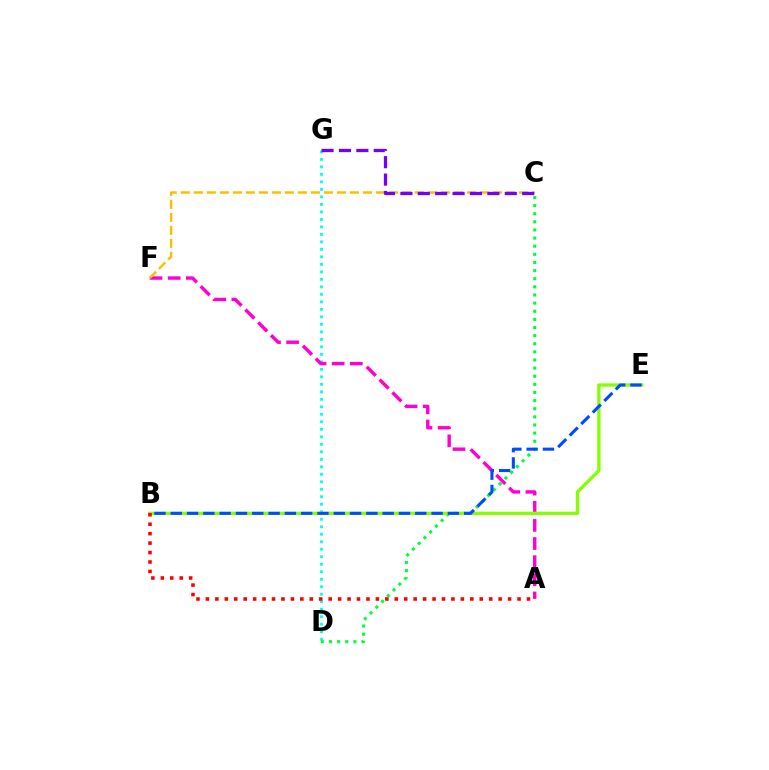{('D', 'G'): [{'color': '#00fff6', 'line_style': 'dotted', 'thickness': 2.04}], ('A', 'F'): [{'color': '#ff00cf', 'line_style': 'dashed', 'thickness': 2.46}], ('C', 'F'): [{'color': '#ffbd00', 'line_style': 'dashed', 'thickness': 1.77}], ('C', 'D'): [{'color': '#00ff39', 'line_style': 'dotted', 'thickness': 2.21}], ('B', 'E'): [{'color': '#84ff00', 'line_style': 'solid', 'thickness': 2.39}, {'color': '#004bff', 'line_style': 'dashed', 'thickness': 2.21}], ('C', 'G'): [{'color': '#7200ff', 'line_style': 'dashed', 'thickness': 2.36}], ('A', 'B'): [{'color': '#ff0000', 'line_style': 'dotted', 'thickness': 2.57}]}